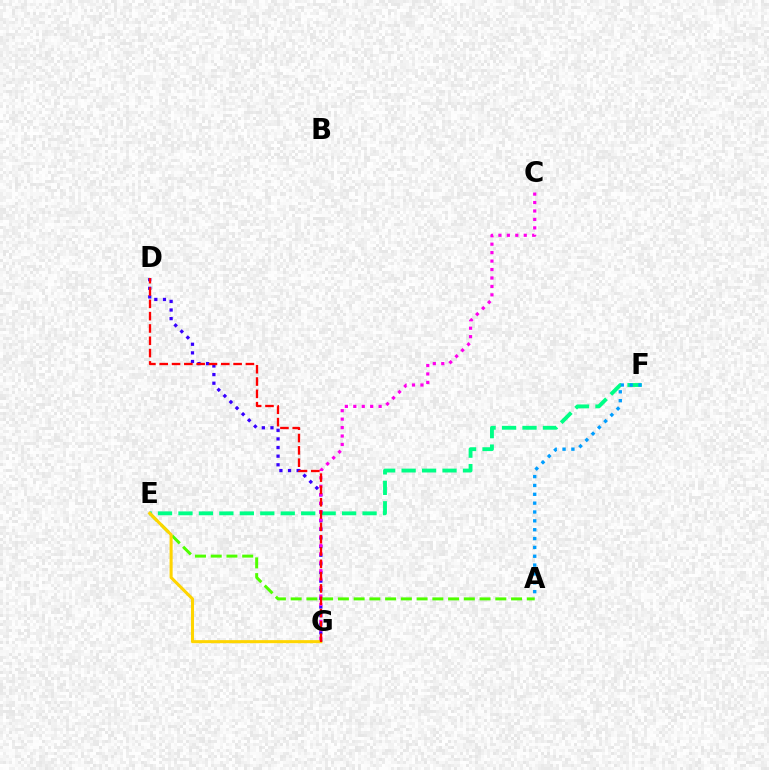{('E', 'F'): [{'color': '#00ff86', 'line_style': 'dashed', 'thickness': 2.78}], ('D', 'G'): [{'color': '#3700ff', 'line_style': 'dotted', 'thickness': 2.34}, {'color': '#ff0000', 'line_style': 'dashed', 'thickness': 1.67}], ('C', 'G'): [{'color': '#ff00ed', 'line_style': 'dotted', 'thickness': 2.29}], ('A', 'E'): [{'color': '#4fff00', 'line_style': 'dashed', 'thickness': 2.14}], ('E', 'G'): [{'color': '#ffd500', 'line_style': 'solid', 'thickness': 2.2}], ('A', 'F'): [{'color': '#009eff', 'line_style': 'dotted', 'thickness': 2.4}]}